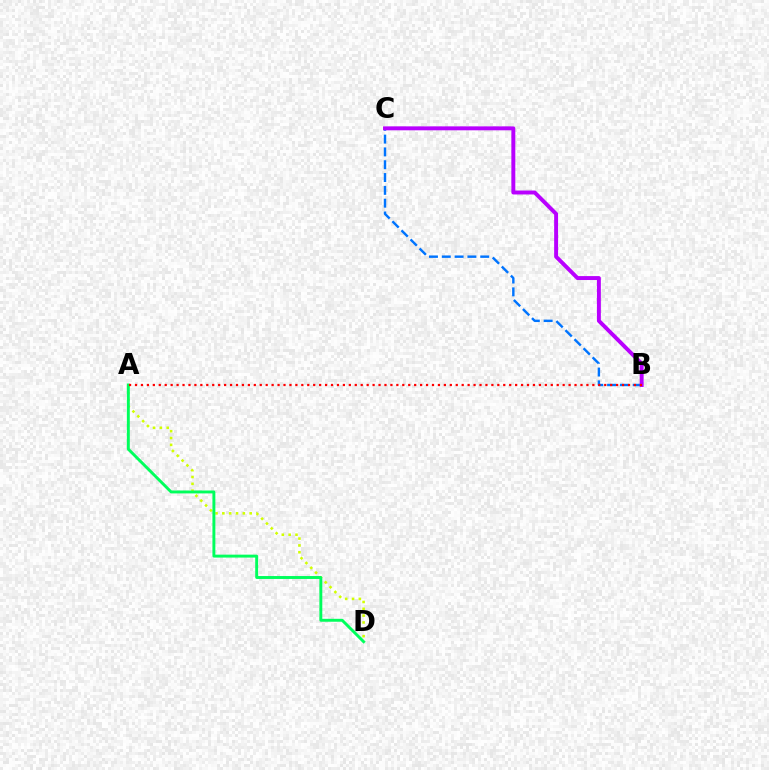{('B', 'C'): [{'color': '#0074ff', 'line_style': 'dashed', 'thickness': 1.74}, {'color': '#b900ff', 'line_style': 'solid', 'thickness': 2.83}], ('A', 'D'): [{'color': '#d1ff00', 'line_style': 'dotted', 'thickness': 1.86}, {'color': '#00ff5c', 'line_style': 'solid', 'thickness': 2.1}], ('A', 'B'): [{'color': '#ff0000', 'line_style': 'dotted', 'thickness': 1.61}]}